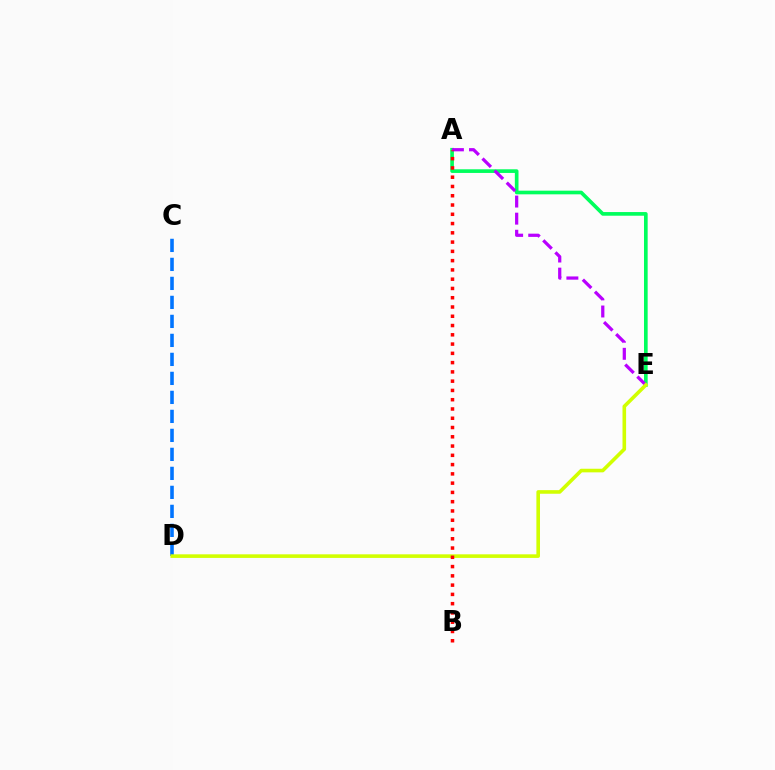{('C', 'D'): [{'color': '#0074ff', 'line_style': 'dashed', 'thickness': 2.58}], ('A', 'E'): [{'color': '#00ff5c', 'line_style': 'solid', 'thickness': 2.63}, {'color': '#b900ff', 'line_style': 'dashed', 'thickness': 2.32}], ('D', 'E'): [{'color': '#d1ff00', 'line_style': 'solid', 'thickness': 2.59}], ('A', 'B'): [{'color': '#ff0000', 'line_style': 'dotted', 'thickness': 2.52}]}